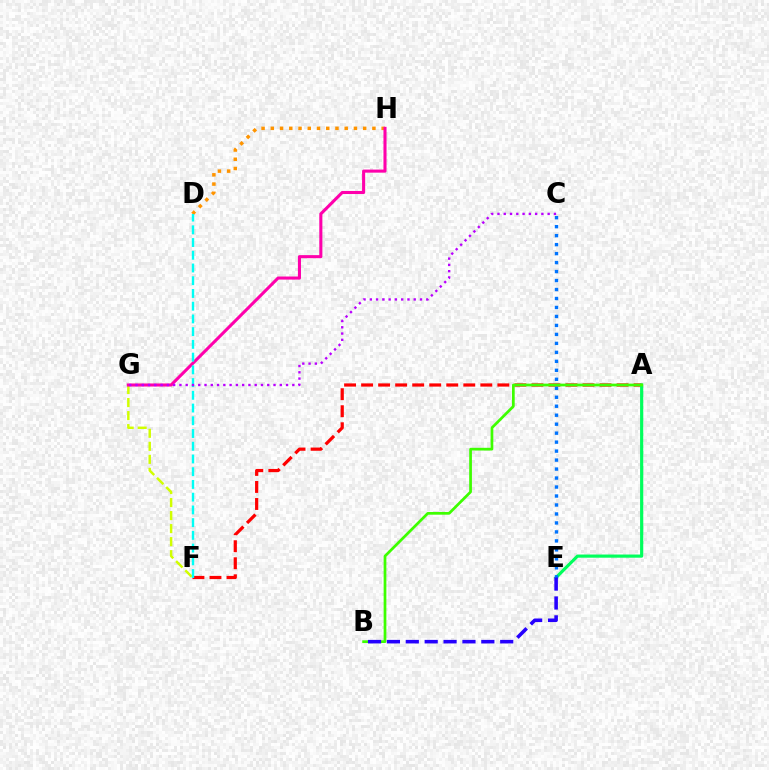{('A', 'F'): [{'color': '#ff0000', 'line_style': 'dashed', 'thickness': 2.31}], ('D', 'H'): [{'color': '#ff9400', 'line_style': 'dotted', 'thickness': 2.51}], ('F', 'G'): [{'color': '#d1ff00', 'line_style': 'dashed', 'thickness': 1.77}], ('G', 'H'): [{'color': '#ff00ac', 'line_style': 'solid', 'thickness': 2.21}], ('A', 'E'): [{'color': '#00ff5c', 'line_style': 'solid', 'thickness': 2.28}], ('C', 'E'): [{'color': '#0074ff', 'line_style': 'dotted', 'thickness': 2.44}], ('D', 'F'): [{'color': '#00fff6', 'line_style': 'dashed', 'thickness': 1.73}], ('A', 'B'): [{'color': '#3dff00', 'line_style': 'solid', 'thickness': 1.96}], ('C', 'G'): [{'color': '#b900ff', 'line_style': 'dotted', 'thickness': 1.7}], ('B', 'E'): [{'color': '#2500ff', 'line_style': 'dashed', 'thickness': 2.57}]}